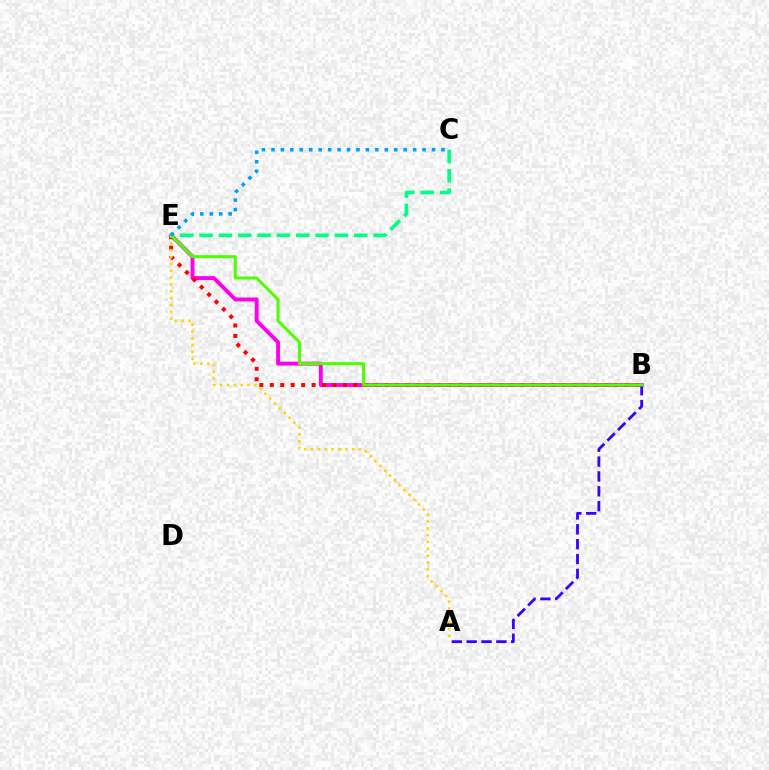{('B', 'E'): [{'color': '#ff00ed', 'line_style': 'solid', 'thickness': 2.81}, {'color': '#ff0000', 'line_style': 'dotted', 'thickness': 2.84}, {'color': '#4fff00', 'line_style': 'solid', 'thickness': 2.18}], ('A', 'B'): [{'color': '#3700ff', 'line_style': 'dashed', 'thickness': 2.02}], ('C', 'E'): [{'color': '#00ff86', 'line_style': 'dashed', 'thickness': 2.63}, {'color': '#009eff', 'line_style': 'dotted', 'thickness': 2.57}], ('A', 'E'): [{'color': '#ffd500', 'line_style': 'dotted', 'thickness': 1.86}]}